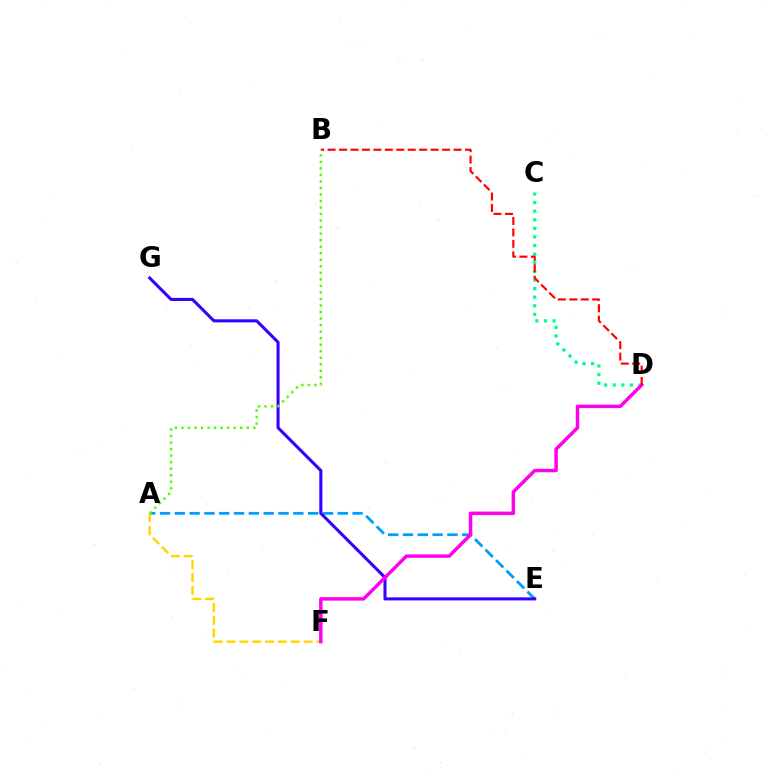{('A', 'E'): [{'color': '#009eff', 'line_style': 'dashed', 'thickness': 2.01}], ('E', 'G'): [{'color': '#3700ff', 'line_style': 'solid', 'thickness': 2.21}], ('A', 'F'): [{'color': '#ffd500', 'line_style': 'dashed', 'thickness': 1.74}], ('A', 'B'): [{'color': '#4fff00', 'line_style': 'dotted', 'thickness': 1.77}], ('C', 'D'): [{'color': '#00ff86', 'line_style': 'dotted', 'thickness': 2.34}], ('D', 'F'): [{'color': '#ff00ed', 'line_style': 'solid', 'thickness': 2.48}], ('B', 'D'): [{'color': '#ff0000', 'line_style': 'dashed', 'thickness': 1.56}]}